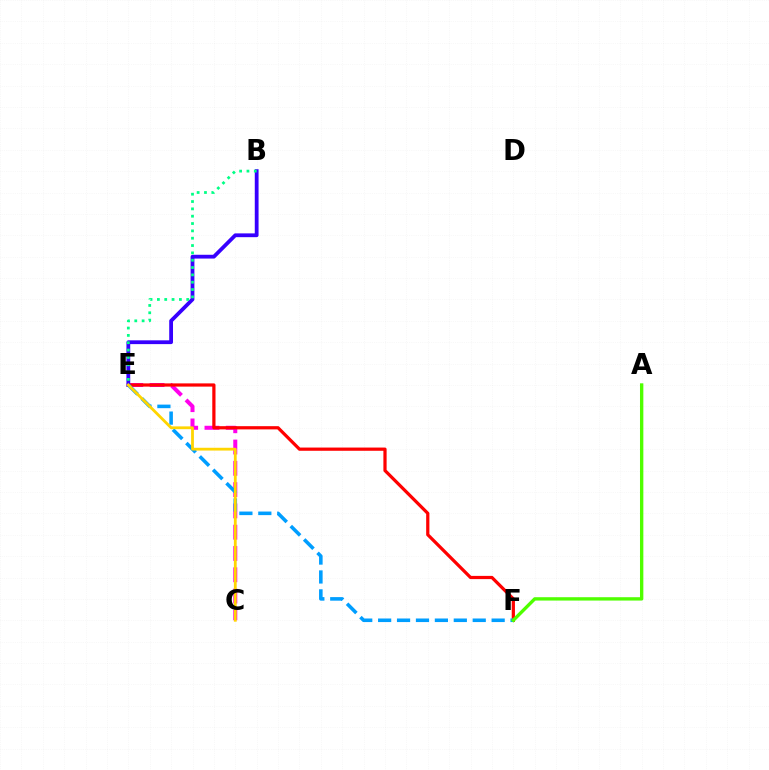{('C', 'E'): [{'color': '#ff00ed', 'line_style': 'dashed', 'thickness': 2.89}, {'color': '#ffd500', 'line_style': 'solid', 'thickness': 2.01}], ('E', 'F'): [{'color': '#ff0000', 'line_style': 'solid', 'thickness': 2.32}, {'color': '#009eff', 'line_style': 'dashed', 'thickness': 2.57}], ('B', 'E'): [{'color': '#3700ff', 'line_style': 'solid', 'thickness': 2.73}, {'color': '#00ff86', 'line_style': 'dotted', 'thickness': 1.99}], ('A', 'F'): [{'color': '#4fff00', 'line_style': 'solid', 'thickness': 2.42}]}